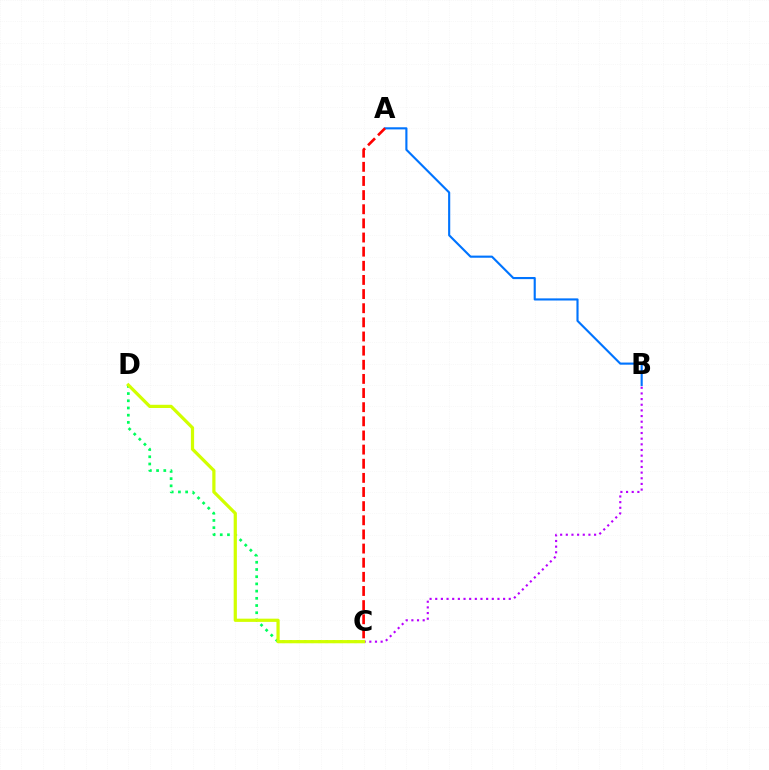{('A', 'B'): [{'color': '#0074ff', 'line_style': 'solid', 'thickness': 1.53}], ('C', 'D'): [{'color': '#00ff5c', 'line_style': 'dotted', 'thickness': 1.96}, {'color': '#d1ff00', 'line_style': 'solid', 'thickness': 2.32}], ('B', 'C'): [{'color': '#b900ff', 'line_style': 'dotted', 'thickness': 1.54}], ('A', 'C'): [{'color': '#ff0000', 'line_style': 'dashed', 'thickness': 1.92}]}